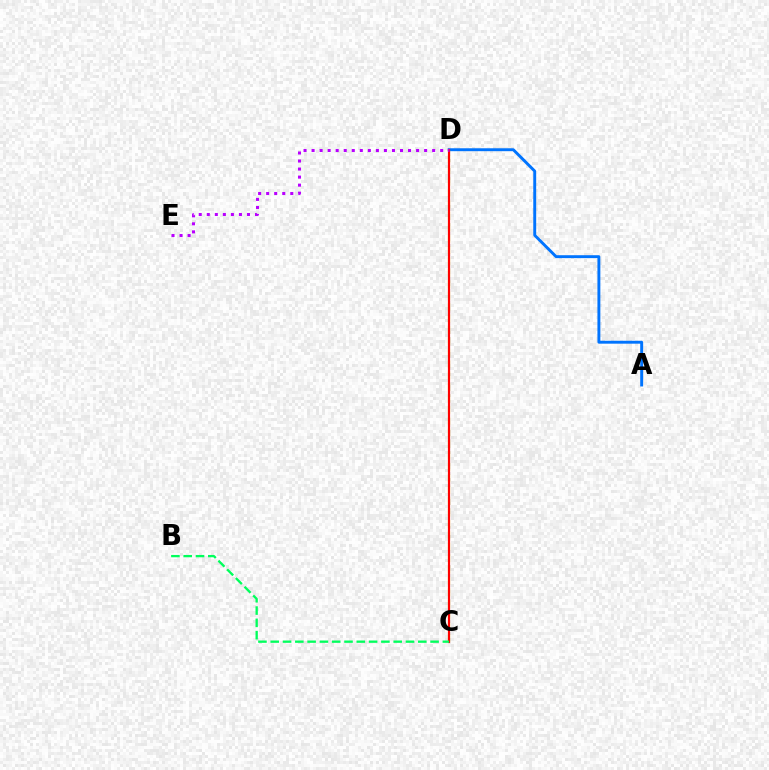{('A', 'D'): [{'color': '#0074ff', 'line_style': 'solid', 'thickness': 2.1}], ('C', 'D'): [{'color': '#d1ff00', 'line_style': 'dashed', 'thickness': 1.55}, {'color': '#ff0000', 'line_style': 'solid', 'thickness': 1.57}], ('B', 'C'): [{'color': '#00ff5c', 'line_style': 'dashed', 'thickness': 1.67}], ('D', 'E'): [{'color': '#b900ff', 'line_style': 'dotted', 'thickness': 2.18}]}